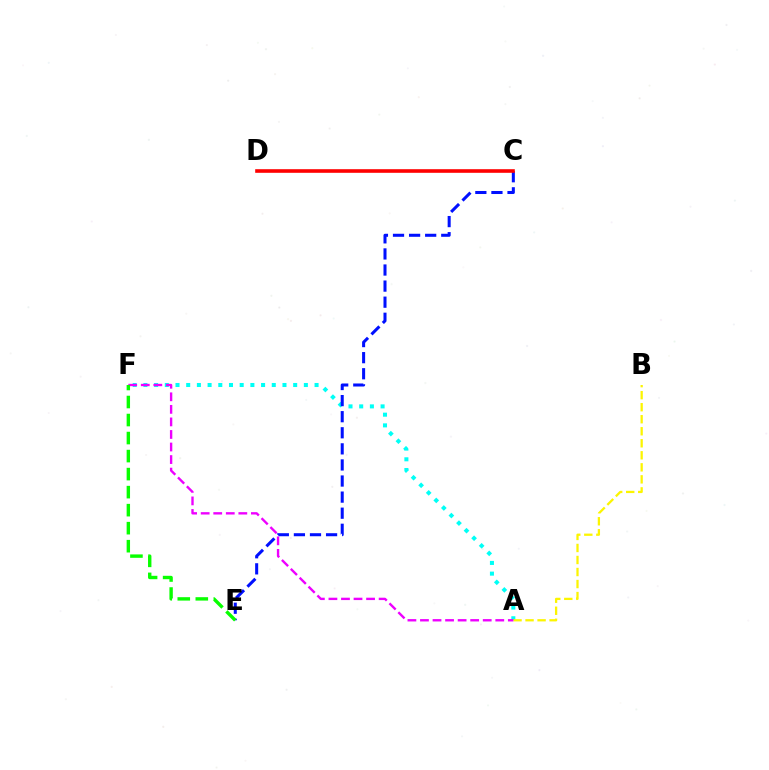{('A', 'F'): [{'color': '#00fff6', 'line_style': 'dotted', 'thickness': 2.91}, {'color': '#ee00ff', 'line_style': 'dashed', 'thickness': 1.71}], ('C', 'E'): [{'color': '#0010ff', 'line_style': 'dashed', 'thickness': 2.19}], ('A', 'B'): [{'color': '#fcf500', 'line_style': 'dashed', 'thickness': 1.63}], ('C', 'D'): [{'color': '#ff0000', 'line_style': 'solid', 'thickness': 2.6}], ('E', 'F'): [{'color': '#08ff00', 'line_style': 'dashed', 'thickness': 2.45}]}